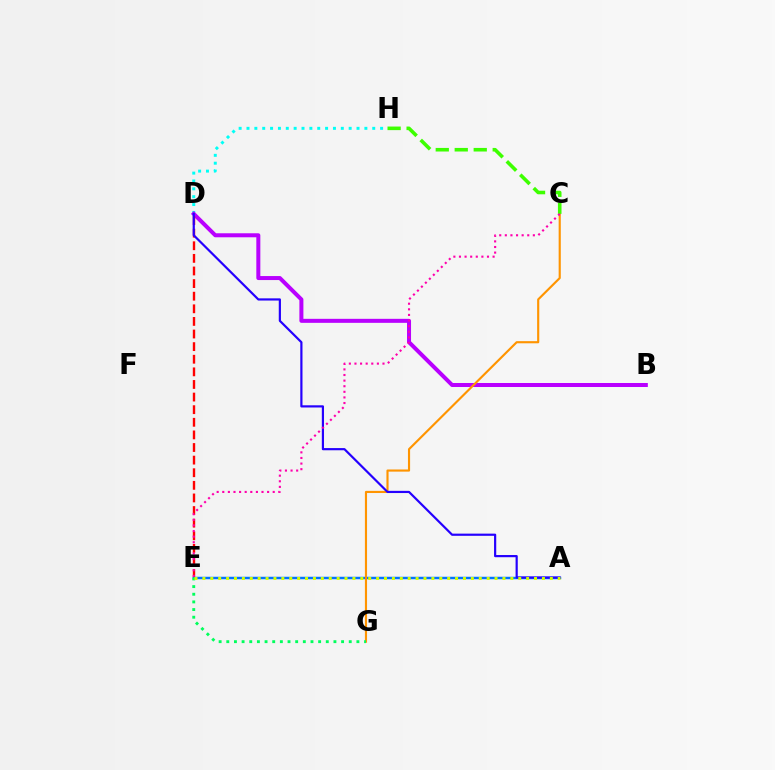{('D', 'H'): [{'color': '#00fff6', 'line_style': 'dotted', 'thickness': 2.14}], ('B', 'D'): [{'color': '#b900ff', 'line_style': 'solid', 'thickness': 2.89}], ('D', 'E'): [{'color': '#ff0000', 'line_style': 'dashed', 'thickness': 1.71}], ('A', 'E'): [{'color': '#0074ff', 'line_style': 'solid', 'thickness': 1.78}, {'color': '#d1ff00', 'line_style': 'dotted', 'thickness': 2.15}], ('C', 'G'): [{'color': '#ff9400', 'line_style': 'solid', 'thickness': 1.54}], ('A', 'D'): [{'color': '#2500ff', 'line_style': 'solid', 'thickness': 1.58}], ('E', 'G'): [{'color': '#00ff5c', 'line_style': 'dotted', 'thickness': 2.08}], ('C', 'H'): [{'color': '#3dff00', 'line_style': 'dashed', 'thickness': 2.58}], ('C', 'E'): [{'color': '#ff00ac', 'line_style': 'dotted', 'thickness': 1.52}]}